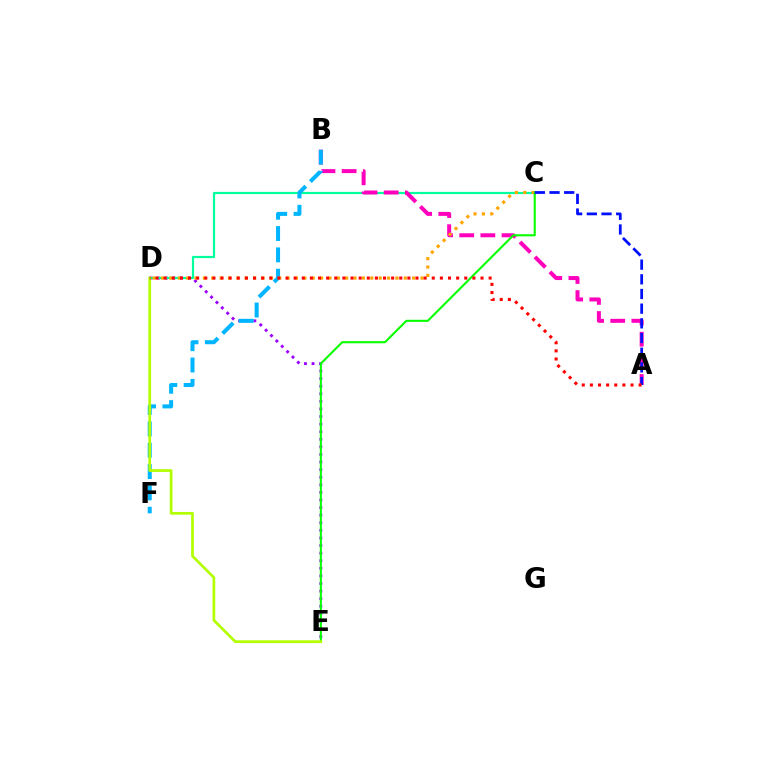{('D', 'E'): [{'color': '#9b00ff', 'line_style': 'dotted', 'thickness': 2.06}, {'color': '#b3ff00', 'line_style': 'solid', 'thickness': 1.96}], ('C', 'D'): [{'color': '#00ff9d', 'line_style': 'solid', 'thickness': 1.57}, {'color': '#ffa500', 'line_style': 'dotted', 'thickness': 2.27}], ('A', 'B'): [{'color': '#ff00bd', 'line_style': 'dashed', 'thickness': 2.87}], ('B', 'F'): [{'color': '#00b5ff', 'line_style': 'dashed', 'thickness': 2.9}], ('C', 'E'): [{'color': '#08ff00', 'line_style': 'solid', 'thickness': 1.5}], ('A', 'C'): [{'color': '#0010ff', 'line_style': 'dashed', 'thickness': 1.99}], ('A', 'D'): [{'color': '#ff0000', 'line_style': 'dotted', 'thickness': 2.21}]}